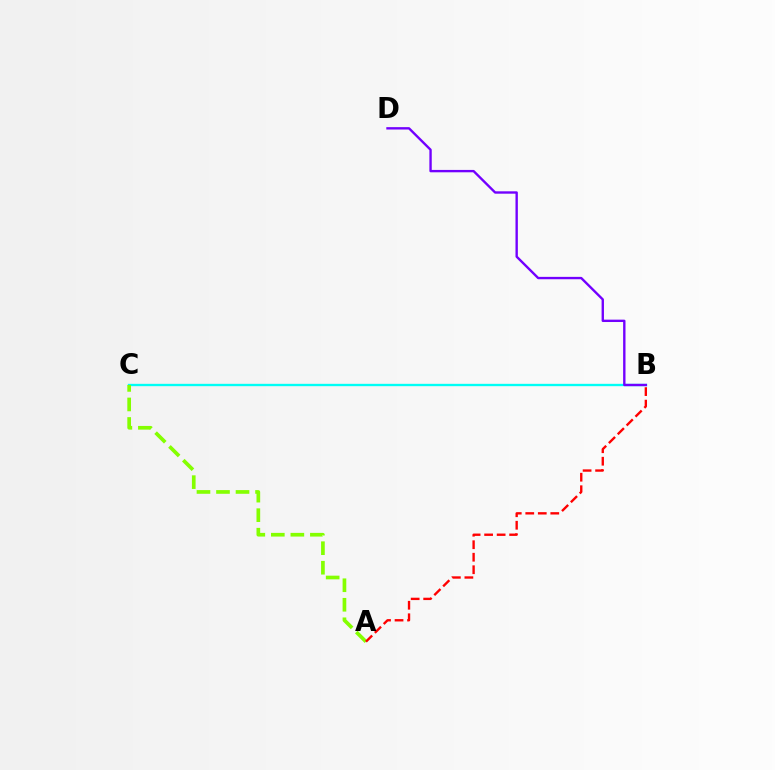{('B', 'C'): [{'color': '#00fff6', 'line_style': 'solid', 'thickness': 1.69}], ('B', 'D'): [{'color': '#7200ff', 'line_style': 'solid', 'thickness': 1.71}], ('A', 'C'): [{'color': '#84ff00', 'line_style': 'dashed', 'thickness': 2.65}], ('A', 'B'): [{'color': '#ff0000', 'line_style': 'dashed', 'thickness': 1.7}]}